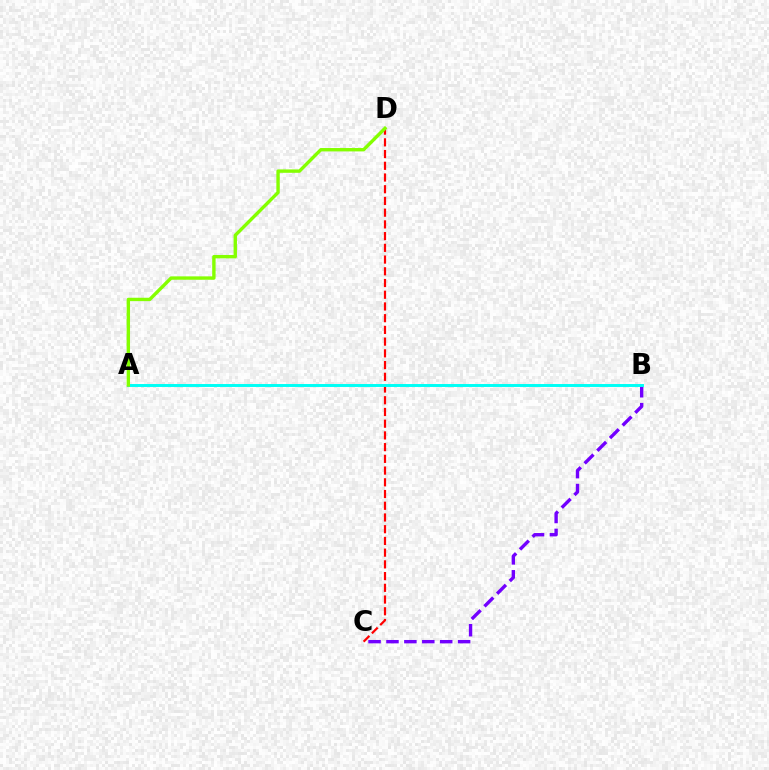{('B', 'C'): [{'color': '#7200ff', 'line_style': 'dashed', 'thickness': 2.43}], ('C', 'D'): [{'color': '#ff0000', 'line_style': 'dashed', 'thickness': 1.59}], ('A', 'B'): [{'color': '#00fff6', 'line_style': 'solid', 'thickness': 2.12}], ('A', 'D'): [{'color': '#84ff00', 'line_style': 'solid', 'thickness': 2.44}]}